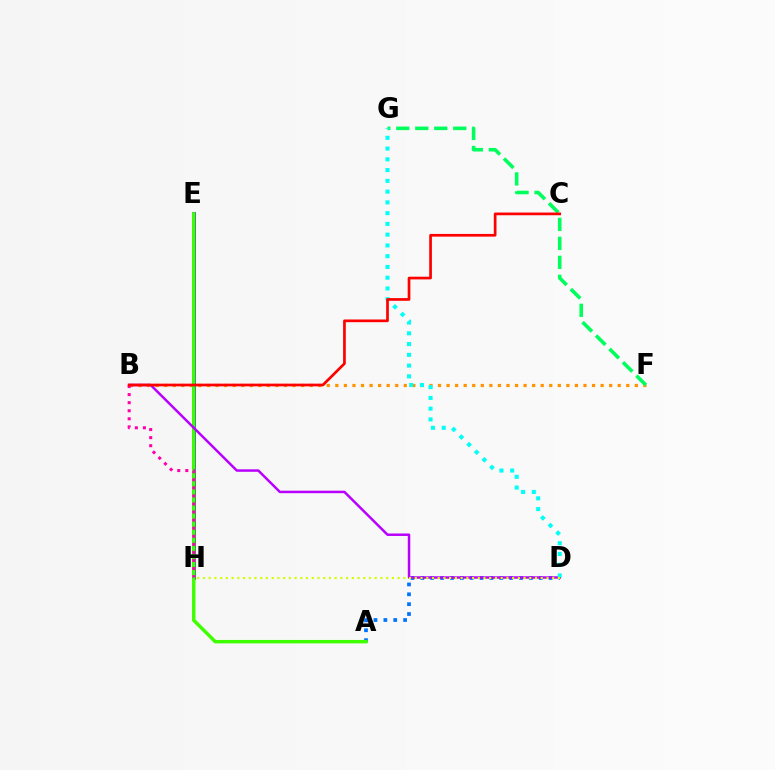{('B', 'F'): [{'color': '#ff9400', 'line_style': 'dotted', 'thickness': 2.32}], ('A', 'D'): [{'color': '#0074ff', 'line_style': 'dotted', 'thickness': 2.68}], ('E', 'H'): [{'color': '#2500ff', 'line_style': 'solid', 'thickness': 2.62}], ('A', 'E'): [{'color': '#3dff00', 'line_style': 'solid', 'thickness': 2.47}], ('B', 'D'): [{'color': '#b900ff', 'line_style': 'solid', 'thickness': 1.79}], ('F', 'G'): [{'color': '#00ff5c', 'line_style': 'dashed', 'thickness': 2.58}], ('B', 'H'): [{'color': '#ff00ac', 'line_style': 'dotted', 'thickness': 2.19}], ('D', 'G'): [{'color': '#00fff6', 'line_style': 'dotted', 'thickness': 2.92}], ('D', 'H'): [{'color': '#d1ff00', 'line_style': 'dotted', 'thickness': 1.56}], ('B', 'C'): [{'color': '#ff0000', 'line_style': 'solid', 'thickness': 1.94}]}